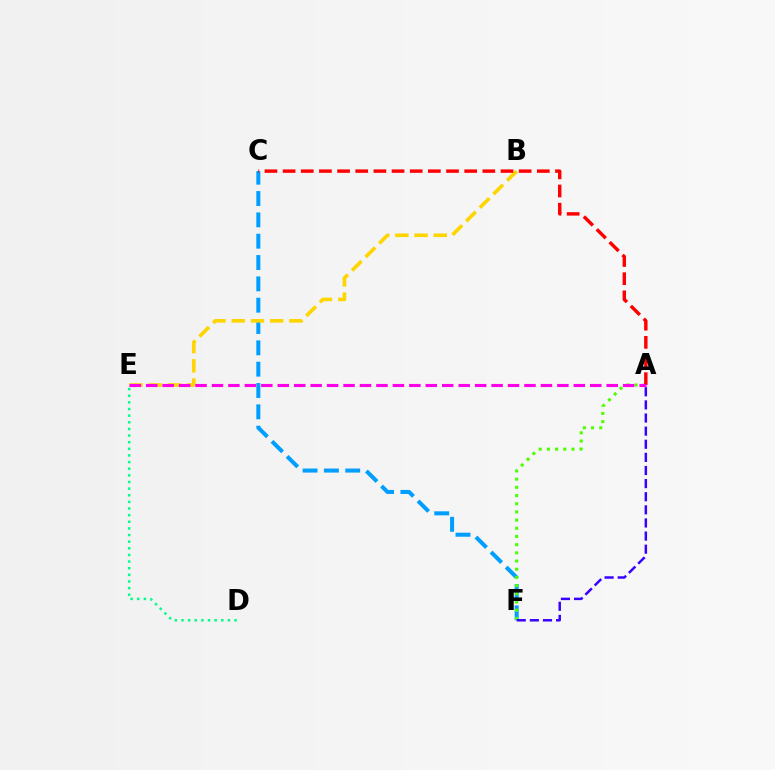{('C', 'F'): [{'color': '#009eff', 'line_style': 'dashed', 'thickness': 2.9}], ('B', 'E'): [{'color': '#ffd500', 'line_style': 'dashed', 'thickness': 2.61}], ('A', 'F'): [{'color': '#4fff00', 'line_style': 'dotted', 'thickness': 2.23}, {'color': '#3700ff', 'line_style': 'dashed', 'thickness': 1.78}], ('D', 'E'): [{'color': '#00ff86', 'line_style': 'dotted', 'thickness': 1.8}], ('A', 'C'): [{'color': '#ff0000', 'line_style': 'dashed', 'thickness': 2.47}], ('A', 'E'): [{'color': '#ff00ed', 'line_style': 'dashed', 'thickness': 2.23}]}